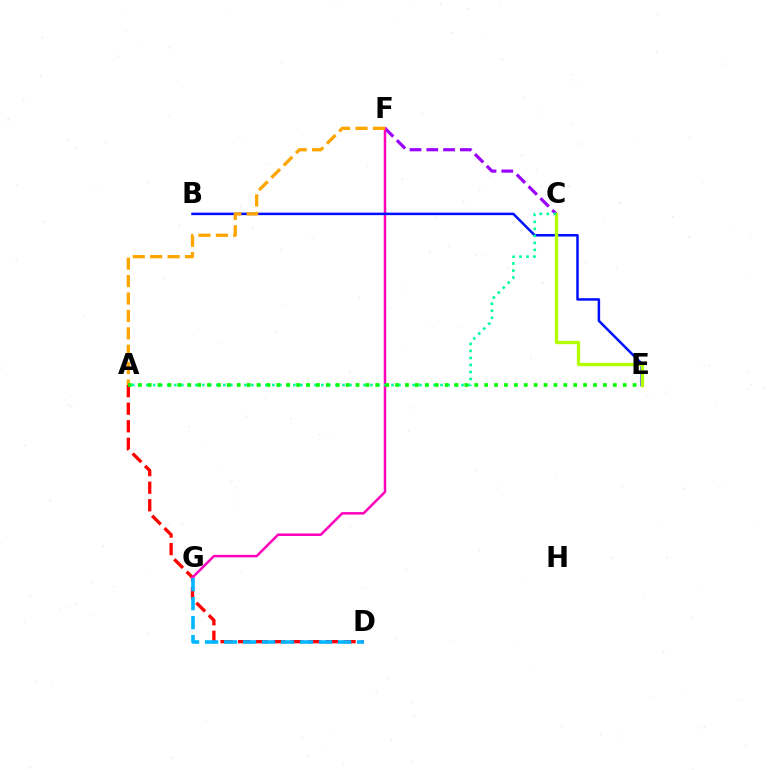{('C', 'F'): [{'color': '#9b00ff', 'line_style': 'dashed', 'thickness': 2.28}], ('A', 'D'): [{'color': '#ff0000', 'line_style': 'dashed', 'thickness': 2.39}], ('F', 'G'): [{'color': '#ff00bd', 'line_style': 'solid', 'thickness': 1.8}], ('B', 'E'): [{'color': '#0010ff', 'line_style': 'solid', 'thickness': 1.8}], ('D', 'G'): [{'color': '#00b5ff', 'line_style': 'dashed', 'thickness': 2.58}], ('C', 'E'): [{'color': '#b3ff00', 'line_style': 'solid', 'thickness': 2.39}], ('A', 'F'): [{'color': '#ffa500', 'line_style': 'dashed', 'thickness': 2.37}], ('A', 'C'): [{'color': '#00ff9d', 'line_style': 'dotted', 'thickness': 1.9}], ('A', 'E'): [{'color': '#08ff00', 'line_style': 'dotted', 'thickness': 2.69}]}